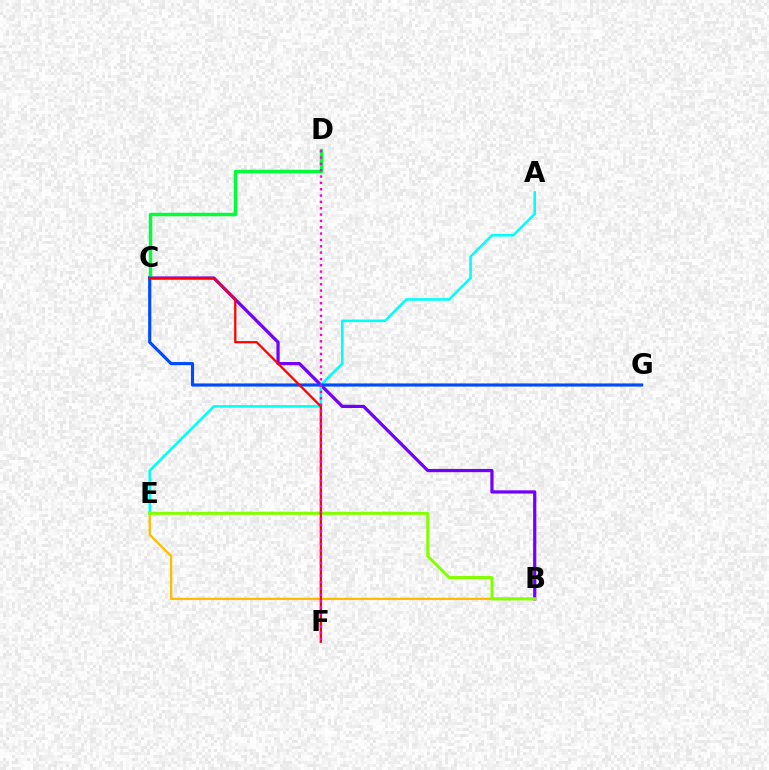{('B', 'C'): [{'color': '#7200ff', 'line_style': 'solid', 'thickness': 2.32}], ('C', 'D'): [{'color': '#00ff39', 'line_style': 'solid', 'thickness': 2.5}], ('B', 'E'): [{'color': '#ffbd00', 'line_style': 'solid', 'thickness': 1.67}, {'color': '#84ff00', 'line_style': 'solid', 'thickness': 2.16}], ('A', 'E'): [{'color': '#00fff6', 'line_style': 'solid', 'thickness': 1.85}], ('C', 'G'): [{'color': '#004bff', 'line_style': 'solid', 'thickness': 2.27}], ('C', 'F'): [{'color': '#ff0000', 'line_style': 'solid', 'thickness': 1.63}], ('D', 'F'): [{'color': '#ff00cf', 'line_style': 'dotted', 'thickness': 1.72}]}